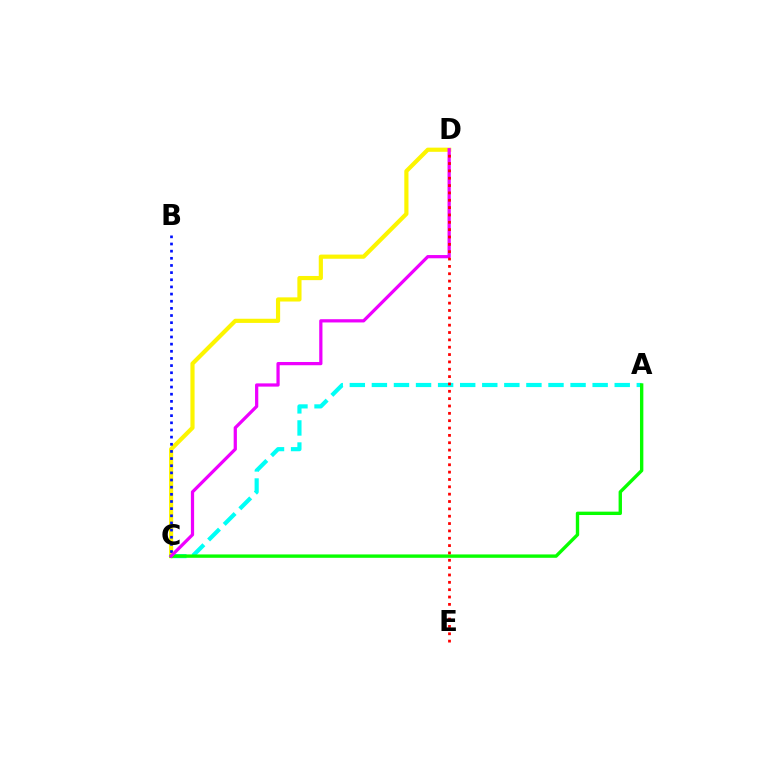{('A', 'C'): [{'color': '#00fff6', 'line_style': 'dashed', 'thickness': 3.0}, {'color': '#08ff00', 'line_style': 'solid', 'thickness': 2.43}], ('C', 'D'): [{'color': '#fcf500', 'line_style': 'solid', 'thickness': 3.0}, {'color': '#ee00ff', 'line_style': 'solid', 'thickness': 2.33}], ('B', 'C'): [{'color': '#0010ff', 'line_style': 'dotted', 'thickness': 1.94}], ('D', 'E'): [{'color': '#ff0000', 'line_style': 'dotted', 'thickness': 2.0}]}